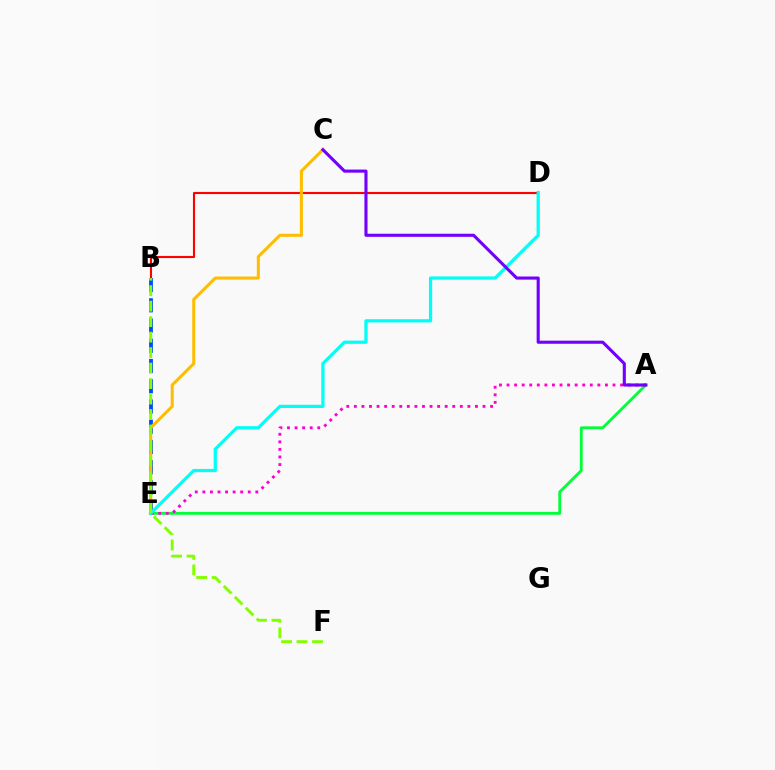{('B', 'E'): [{'color': '#004bff', 'line_style': 'dashed', 'thickness': 2.75}], ('B', 'D'): [{'color': '#ff0000', 'line_style': 'solid', 'thickness': 1.53}], ('C', 'E'): [{'color': '#ffbd00', 'line_style': 'solid', 'thickness': 2.2}], ('A', 'E'): [{'color': '#00ff39', 'line_style': 'solid', 'thickness': 2.04}, {'color': '#ff00cf', 'line_style': 'dotted', 'thickness': 2.06}], ('D', 'E'): [{'color': '#00fff6', 'line_style': 'solid', 'thickness': 2.33}], ('A', 'C'): [{'color': '#7200ff', 'line_style': 'solid', 'thickness': 2.23}], ('B', 'F'): [{'color': '#84ff00', 'line_style': 'dashed', 'thickness': 2.1}]}